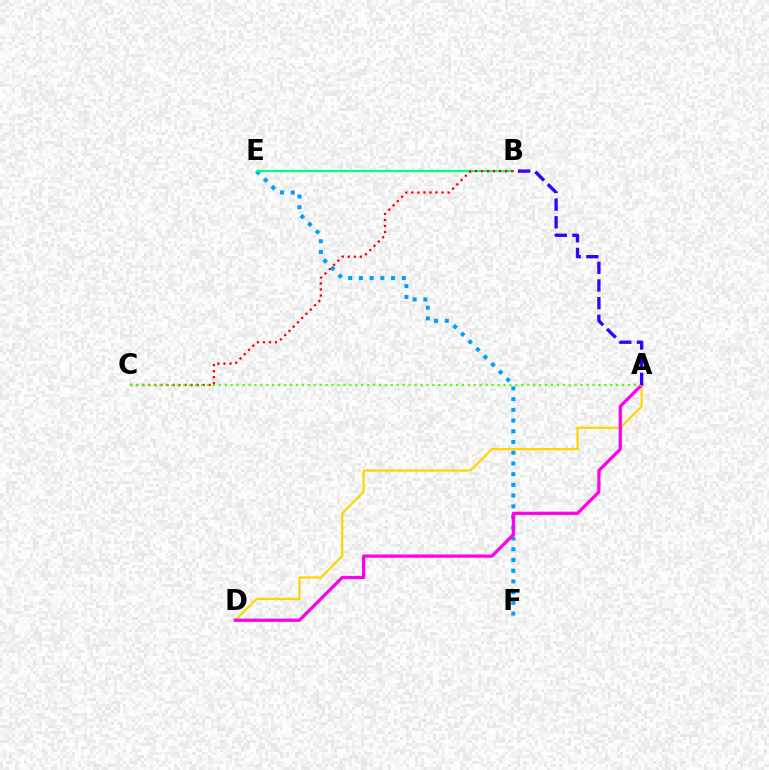{('A', 'D'): [{'color': '#ffd500', 'line_style': 'solid', 'thickness': 1.61}, {'color': '#ff00ed', 'line_style': 'solid', 'thickness': 2.34}], ('E', 'F'): [{'color': '#009eff', 'line_style': 'dotted', 'thickness': 2.91}], ('B', 'E'): [{'color': '#00ff86', 'line_style': 'solid', 'thickness': 1.6}], ('B', 'C'): [{'color': '#ff0000', 'line_style': 'dotted', 'thickness': 1.64}], ('A', 'C'): [{'color': '#4fff00', 'line_style': 'dotted', 'thickness': 1.61}], ('A', 'B'): [{'color': '#3700ff', 'line_style': 'dashed', 'thickness': 2.4}]}